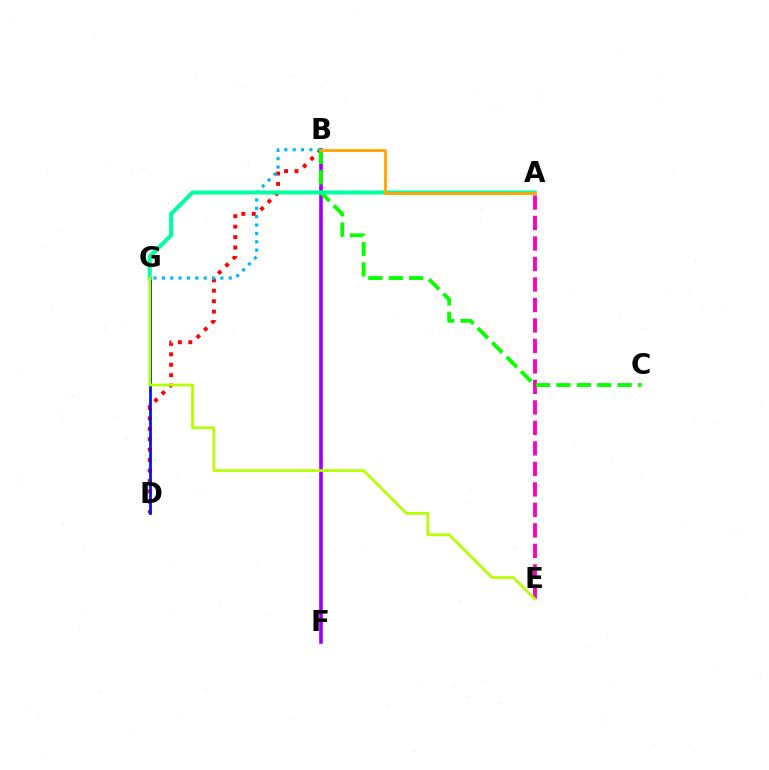{('B', 'D'): [{'color': '#ff0000', 'line_style': 'dotted', 'thickness': 2.83}], ('D', 'G'): [{'color': '#0010ff', 'line_style': 'solid', 'thickness': 1.98}], ('A', 'E'): [{'color': '#ff00bd', 'line_style': 'dashed', 'thickness': 2.78}], ('B', 'F'): [{'color': '#9b00ff', 'line_style': 'solid', 'thickness': 2.6}], ('B', 'G'): [{'color': '#00b5ff', 'line_style': 'dotted', 'thickness': 2.27}], ('B', 'C'): [{'color': '#08ff00', 'line_style': 'dashed', 'thickness': 2.77}], ('A', 'G'): [{'color': '#00ff9d', 'line_style': 'solid', 'thickness': 2.9}], ('E', 'G'): [{'color': '#b3ff00', 'line_style': 'solid', 'thickness': 1.97}], ('A', 'B'): [{'color': '#ffa500', 'line_style': 'solid', 'thickness': 2.01}]}